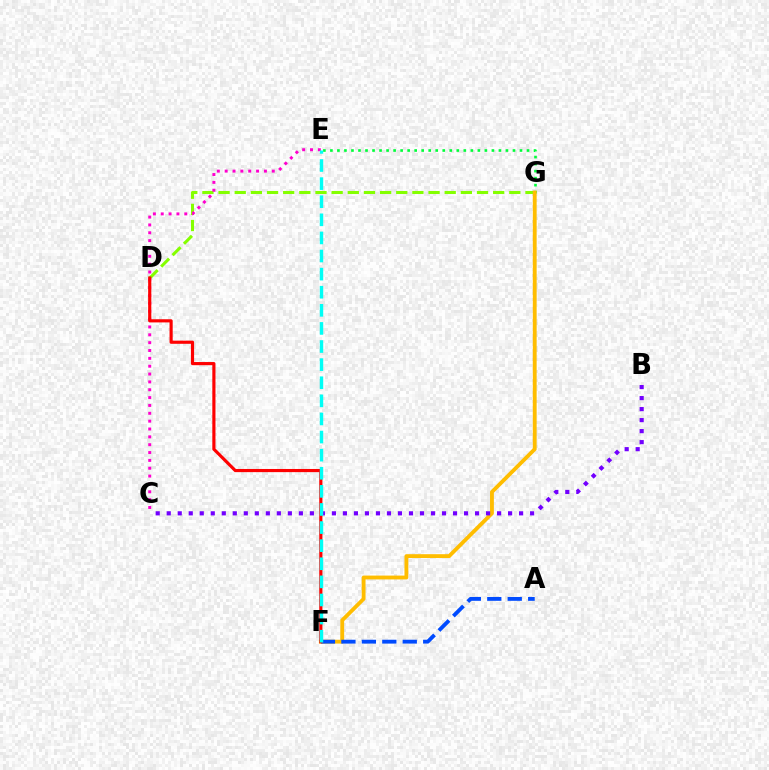{('E', 'G'): [{'color': '#00ff39', 'line_style': 'dotted', 'thickness': 1.91}], ('D', 'G'): [{'color': '#84ff00', 'line_style': 'dashed', 'thickness': 2.19}], ('C', 'E'): [{'color': '#ff00cf', 'line_style': 'dotted', 'thickness': 2.13}], ('F', 'G'): [{'color': '#ffbd00', 'line_style': 'solid', 'thickness': 2.77}], ('B', 'C'): [{'color': '#7200ff', 'line_style': 'dotted', 'thickness': 2.99}], ('A', 'F'): [{'color': '#004bff', 'line_style': 'dashed', 'thickness': 2.78}], ('D', 'F'): [{'color': '#ff0000', 'line_style': 'solid', 'thickness': 2.27}], ('E', 'F'): [{'color': '#00fff6', 'line_style': 'dashed', 'thickness': 2.46}]}